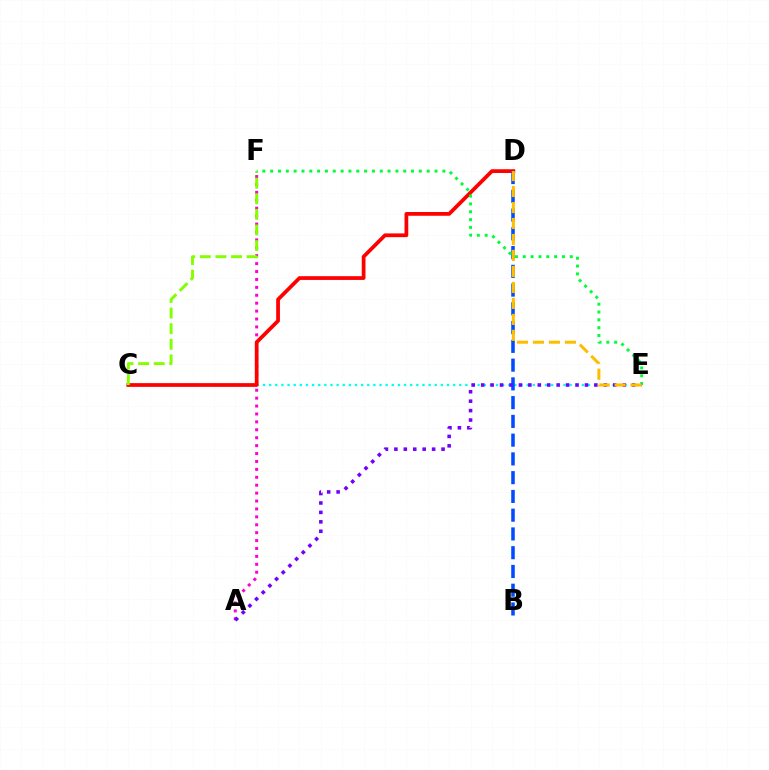{('C', 'E'): [{'color': '#00fff6', 'line_style': 'dotted', 'thickness': 1.67}], ('A', 'F'): [{'color': '#ff00cf', 'line_style': 'dotted', 'thickness': 2.15}], ('C', 'D'): [{'color': '#ff0000', 'line_style': 'solid', 'thickness': 2.7}], ('B', 'D'): [{'color': '#004bff', 'line_style': 'dashed', 'thickness': 2.55}], ('C', 'F'): [{'color': '#84ff00', 'line_style': 'dashed', 'thickness': 2.12}], ('E', 'F'): [{'color': '#00ff39', 'line_style': 'dotted', 'thickness': 2.13}], ('A', 'E'): [{'color': '#7200ff', 'line_style': 'dotted', 'thickness': 2.56}], ('D', 'E'): [{'color': '#ffbd00', 'line_style': 'dashed', 'thickness': 2.17}]}